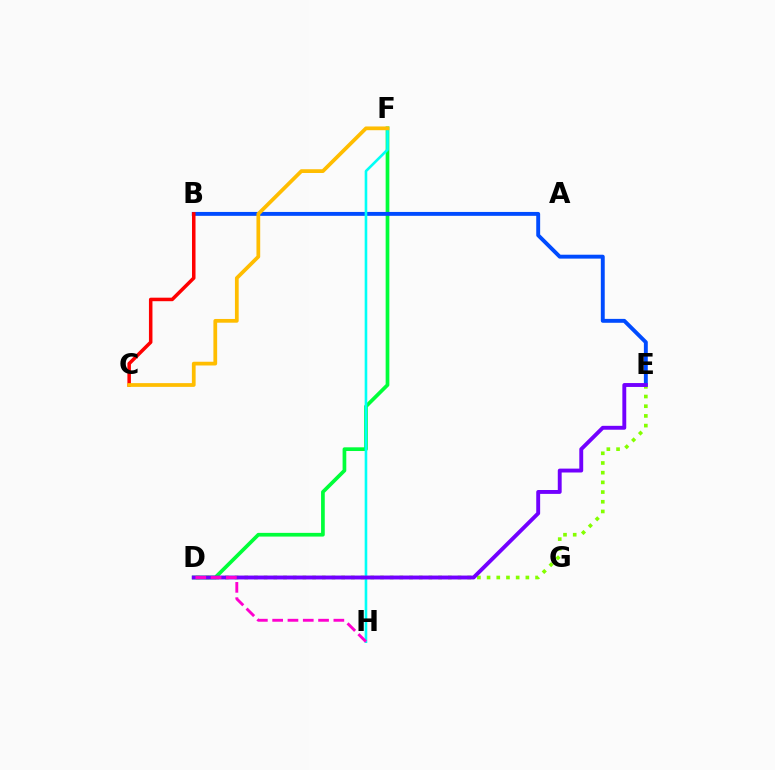{('D', 'F'): [{'color': '#00ff39', 'line_style': 'solid', 'thickness': 2.66}], ('B', 'E'): [{'color': '#004bff', 'line_style': 'solid', 'thickness': 2.81}], ('B', 'C'): [{'color': '#ff0000', 'line_style': 'solid', 'thickness': 2.53}], ('F', 'H'): [{'color': '#00fff6', 'line_style': 'solid', 'thickness': 1.88}], ('D', 'E'): [{'color': '#84ff00', 'line_style': 'dotted', 'thickness': 2.63}, {'color': '#7200ff', 'line_style': 'solid', 'thickness': 2.8}], ('C', 'F'): [{'color': '#ffbd00', 'line_style': 'solid', 'thickness': 2.7}], ('D', 'H'): [{'color': '#ff00cf', 'line_style': 'dashed', 'thickness': 2.08}]}